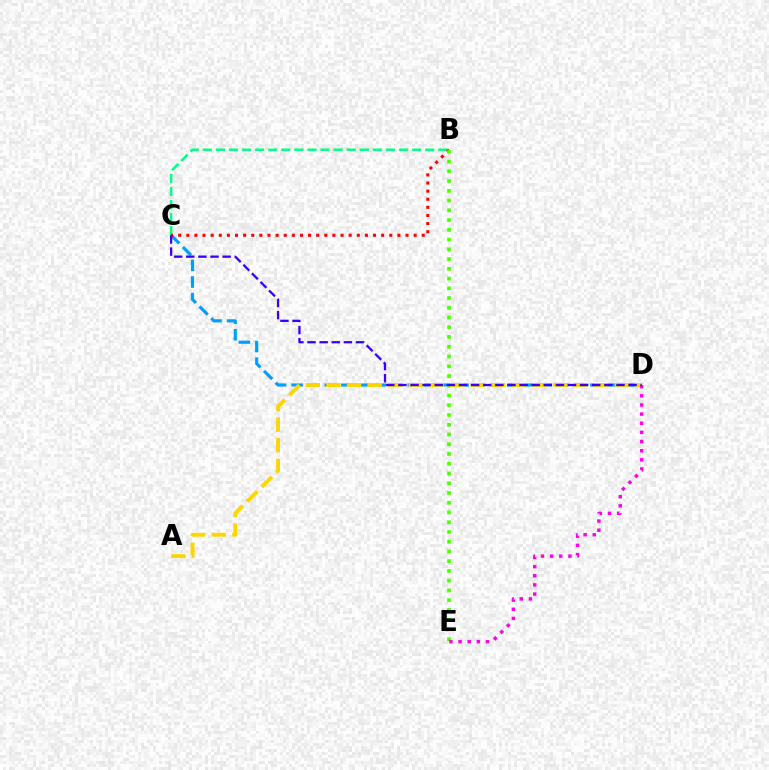{('B', 'C'): [{'color': '#00ff86', 'line_style': 'dashed', 'thickness': 1.78}, {'color': '#ff0000', 'line_style': 'dotted', 'thickness': 2.21}], ('C', 'D'): [{'color': '#009eff', 'line_style': 'dashed', 'thickness': 2.25}, {'color': '#3700ff', 'line_style': 'dashed', 'thickness': 1.65}], ('B', 'E'): [{'color': '#4fff00', 'line_style': 'dotted', 'thickness': 2.65}], ('A', 'D'): [{'color': '#ffd500', 'line_style': 'dashed', 'thickness': 2.8}], ('D', 'E'): [{'color': '#ff00ed', 'line_style': 'dotted', 'thickness': 2.48}]}